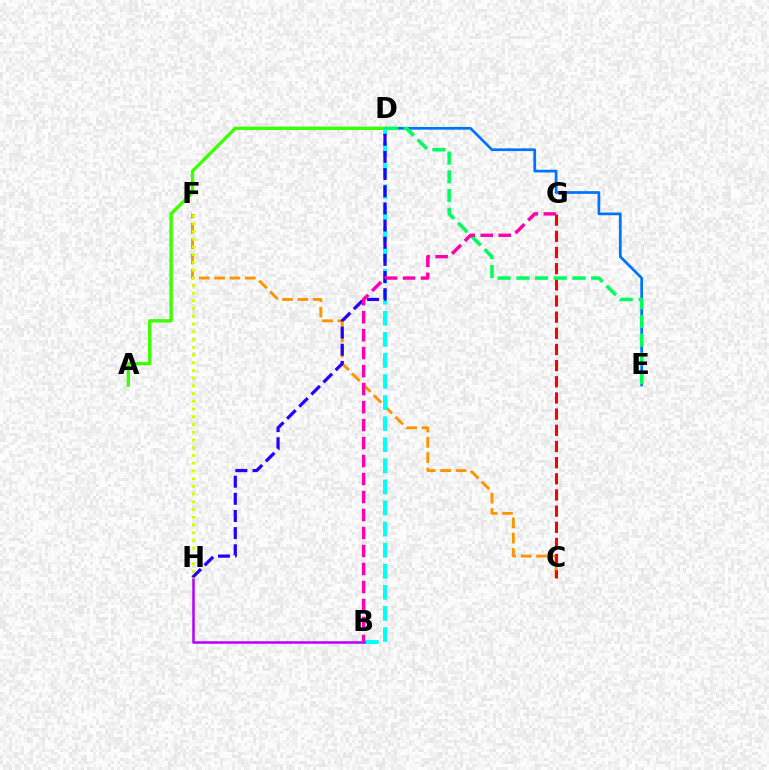{('D', 'E'): [{'color': '#0074ff', 'line_style': 'solid', 'thickness': 1.96}, {'color': '#00ff5c', 'line_style': 'dashed', 'thickness': 2.54}], ('C', 'F'): [{'color': '#ff9400', 'line_style': 'dashed', 'thickness': 2.09}], ('C', 'G'): [{'color': '#ff0000', 'line_style': 'dashed', 'thickness': 2.2}], ('A', 'D'): [{'color': '#3dff00', 'line_style': 'solid', 'thickness': 2.42}], ('B', 'D'): [{'color': '#00fff6', 'line_style': 'dashed', 'thickness': 2.86}], ('D', 'H'): [{'color': '#2500ff', 'line_style': 'dashed', 'thickness': 2.33}], ('B', 'H'): [{'color': '#b900ff', 'line_style': 'solid', 'thickness': 1.82}], ('F', 'H'): [{'color': '#d1ff00', 'line_style': 'dotted', 'thickness': 2.1}], ('B', 'G'): [{'color': '#ff00ac', 'line_style': 'dashed', 'thickness': 2.44}]}